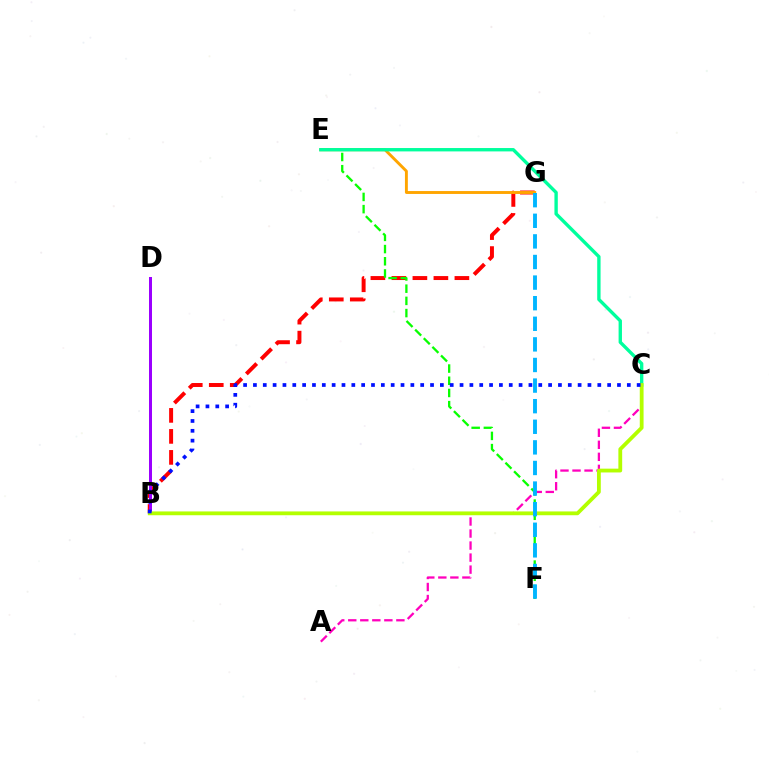{('B', 'G'): [{'color': '#ff0000', 'line_style': 'dashed', 'thickness': 2.85}], ('E', 'F'): [{'color': '#08ff00', 'line_style': 'dashed', 'thickness': 1.66}], ('E', 'G'): [{'color': '#ffa500', 'line_style': 'solid', 'thickness': 2.09}], ('B', 'D'): [{'color': '#9b00ff', 'line_style': 'solid', 'thickness': 2.16}], ('A', 'C'): [{'color': '#ff00bd', 'line_style': 'dashed', 'thickness': 1.63}], ('C', 'E'): [{'color': '#00ff9d', 'line_style': 'solid', 'thickness': 2.42}], ('B', 'C'): [{'color': '#b3ff00', 'line_style': 'solid', 'thickness': 2.74}, {'color': '#0010ff', 'line_style': 'dotted', 'thickness': 2.67}], ('F', 'G'): [{'color': '#00b5ff', 'line_style': 'dashed', 'thickness': 2.8}]}